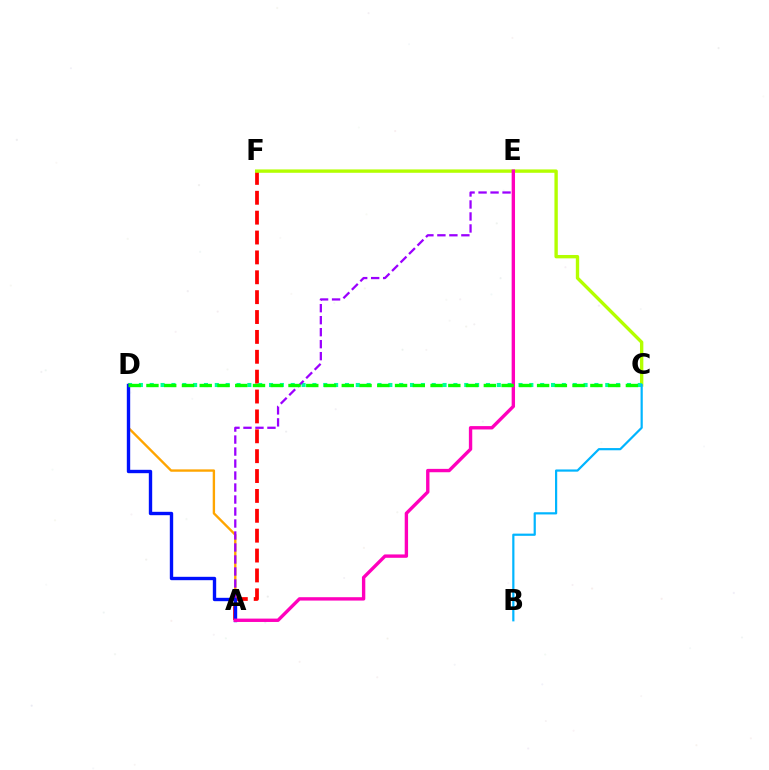{('A', 'F'): [{'color': '#ff0000', 'line_style': 'dashed', 'thickness': 2.7}], ('C', 'F'): [{'color': '#b3ff00', 'line_style': 'solid', 'thickness': 2.42}], ('C', 'D'): [{'color': '#00ff9d', 'line_style': 'dotted', 'thickness': 2.95}, {'color': '#08ff00', 'line_style': 'dashed', 'thickness': 2.41}], ('A', 'D'): [{'color': '#ffa500', 'line_style': 'solid', 'thickness': 1.71}, {'color': '#0010ff', 'line_style': 'solid', 'thickness': 2.43}], ('A', 'E'): [{'color': '#9b00ff', 'line_style': 'dashed', 'thickness': 1.63}, {'color': '#ff00bd', 'line_style': 'solid', 'thickness': 2.43}], ('B', 'C'): [{'color': '#00b5ff', 'line_style': 'solid', 'thickness': 1.59}]}